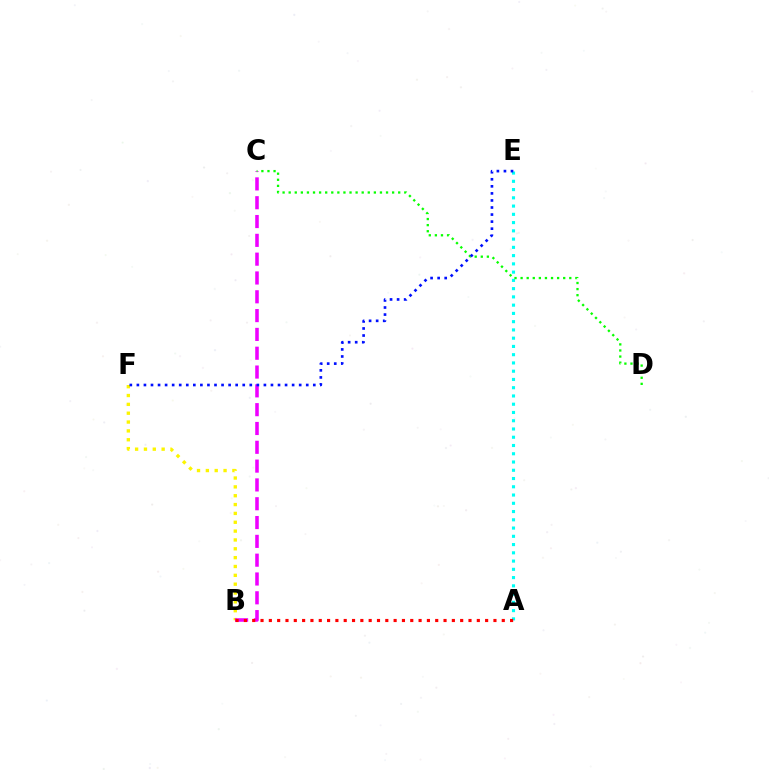{('B', 'F'): [{'color': '#fcf500', 'line_style': 'dotted', 'thickness': 2.4}], ('B', 'C'): [{'color': '#ee00ff', 'line_style': 'dashed', 'thickness': 2.56}], ('A', 'E'): [{'color': '#00fff6', 'line_style': 'dotted', 'thickness': 2.24}], ('A', 'B'): [{'color': '#ff0000', 'line_style': 'dotted', 'thickness': 2.26}], ('C', 'D'): [{'color': '#08ff00', 'line_style': 'dotted', 'thickness': 1.65}], ('E', 'F'): [{'color': '#0010ff', 'line_style': 'dotted', 'thickness': 1.92}]}